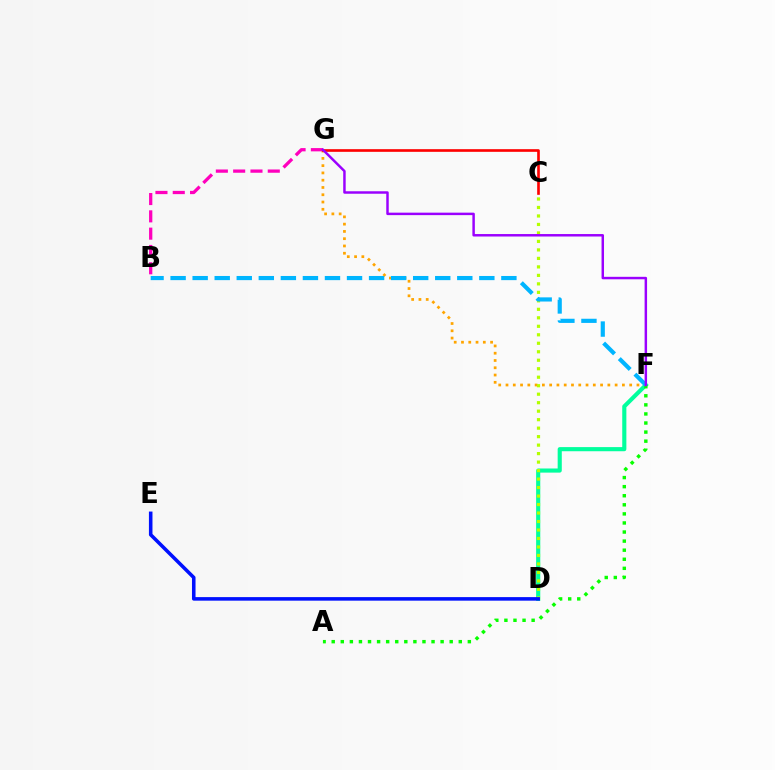{('F', 'G'): [{'color': '#ffa500', 'line_style': 'dotted', 'thickness': 1.98}, {'color': '#9b00ff', 'line_style': 'solid', 'thickness': 1.78}], ('D', 'F'): [{'color': '#00ff9d', 'line_style': 'solid', 'thickness': 2.97}], ('B', 'G'): [{'color': '#ff00bd', 'line_style': 'dashed', 'thickness': 2.35}], ('C', 'G'): [{'color': '#ff0000', 'line_style': 'solid', 'thickness': 1.91}], ('C', 'D'): [{'color': '#b3ff00', 'line_style': 'dotted', 'thickness': 2.31}], ('A', 'F'): [{'color': '#08ff00', 'line_style': 'dotted', 'thickness': 2.47}], ('B', 'F'): [{'color': '#00b5ff', 'line_style': 'dashed', 'thickness': 3.0}], ('D', 'E'): [{'color': '#0010ff', 'line_style': 'solid', 'thickness': 2.56}]}